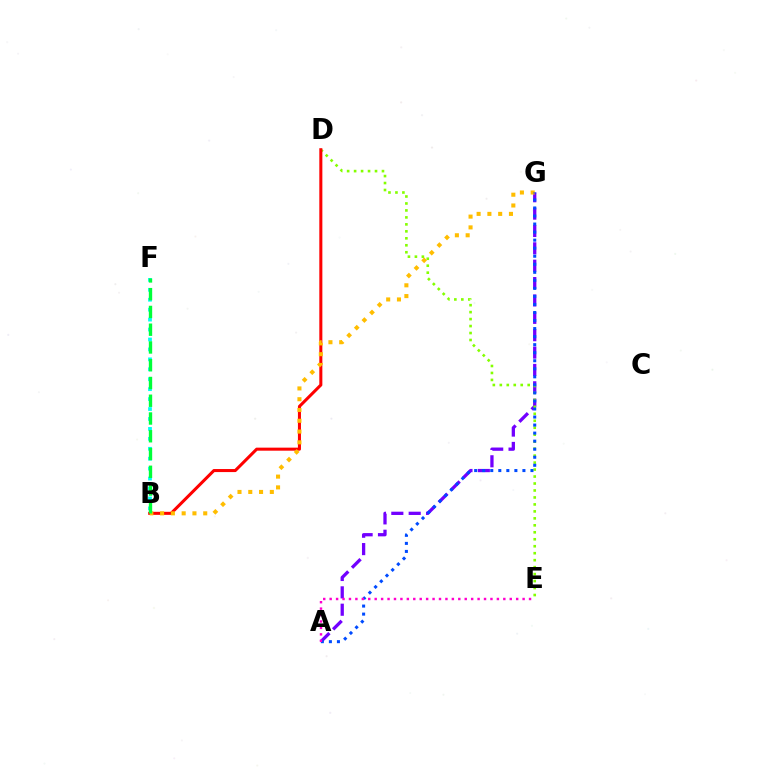{('A', 'G'): [{'color': '#7200ff', 'line_style': 'dashed', 'thickness': 2.36}, {'color': '#004bff', 'line_style': 'dotted', 'thickness': 2.18}], ('D', 'E'): [{'color': '#84ff00', 'line_style': 'dotted', 'thickness': 1.89}], ('B', 'F'): [{'color': '#00fff6', 'line_style': 'dotted', 'thickness': 2.7}, {'color': '#00ff39', 'line_style': 'dashed', 'thickness': 2.41}], ('B', 'D'): [{'color': '#ff0000', 'line_style': 'solid', 'thickness': 2.19}], ('B', 'G'): [{'color': '#ffbd00', 'line_style': 'dotted', 'thickness': 2.93}], ('A', 'E'): [{'color': '#ff00cf', 'line_style': 'dotted', 'thickness': 1.75}]}